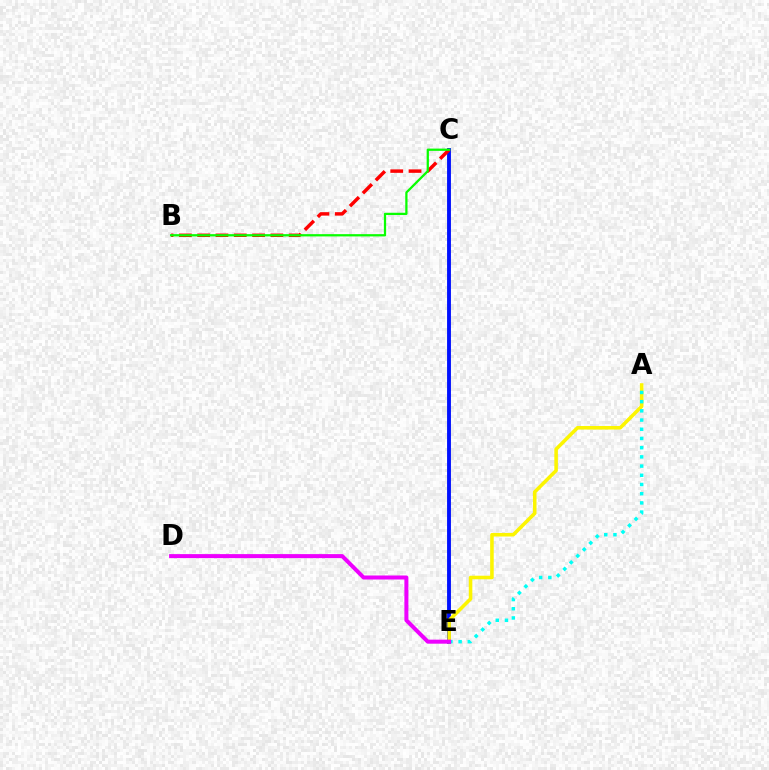{('C', 'E'): [{'color': '#0010ff', 'line_style': 'solid', 'thickness': 2.79}], ('B', 'C'): [{'color': '#ff0000', 'line_style': 'dashed', 'thickness': 2.49}, {'color': '#08ff00', 'line_style': 'solid', 'thickness': 1.63}], ('A', 'E'): [{'color': '#fcf500', 'line_style': 'solid', 'thickness': 2.56}, {'color': '#00fff6', 'line_style': 'dotted', 'thickness': 2.5}], ('D', 'E'): [{'color': '#ee00ff', 'line_style': 'solid', 'thickness': 2.89}]}